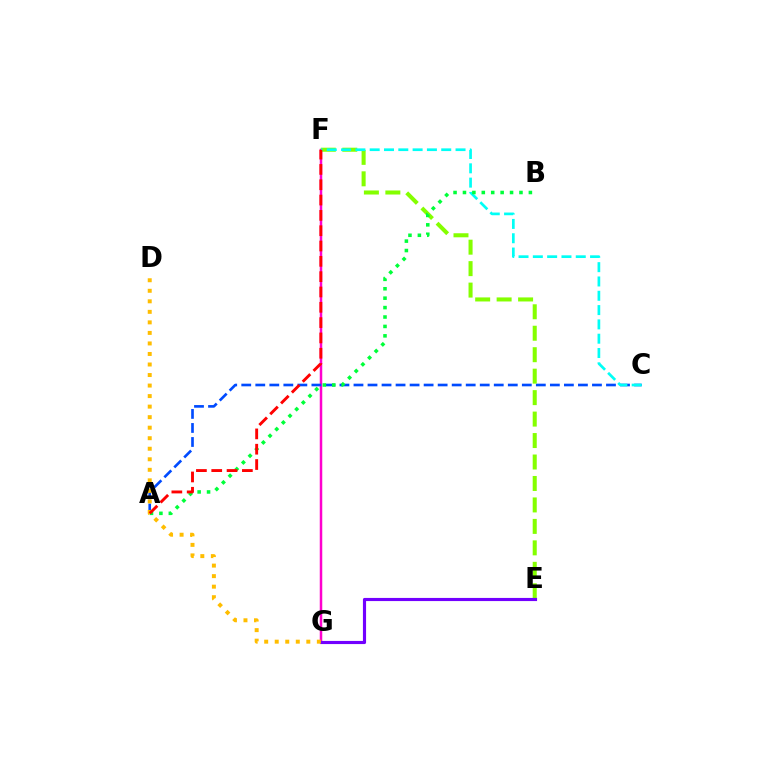{('F', 'G'): [{'color': '#ff00cf', 'line_style': 'solid', 'thickness': 1.8}], ('A', 'C'): [{'color': '#004bff', 'line_style': 'dashed', 'thickness': 1.91}], ('E', 'F'): [{'color': '#84ff00', 'line_style': 'dashed', 'thickness': 2.92}], ('E', 'G'): [{'color': '#7200ff', 'line_style': 'solid', 'thickness': 2.26}], ('C', 'F'): [{'color': '#00fff6', 'line_style': 'dashed', 'thickness': 1.94}], ('A', 'B'): [{'color': '#00ff39', 'line_style': 'dotted', 'thickness': 2.56}], ('D', 'G'): [{'color': '#ffbd00', 'line_style': 'dotted', 'thickness': 2.86}], ('A', 'F'): [{'color': '#ff0000', 'line_style': 'dashed', 'thickness': 2.08}]}